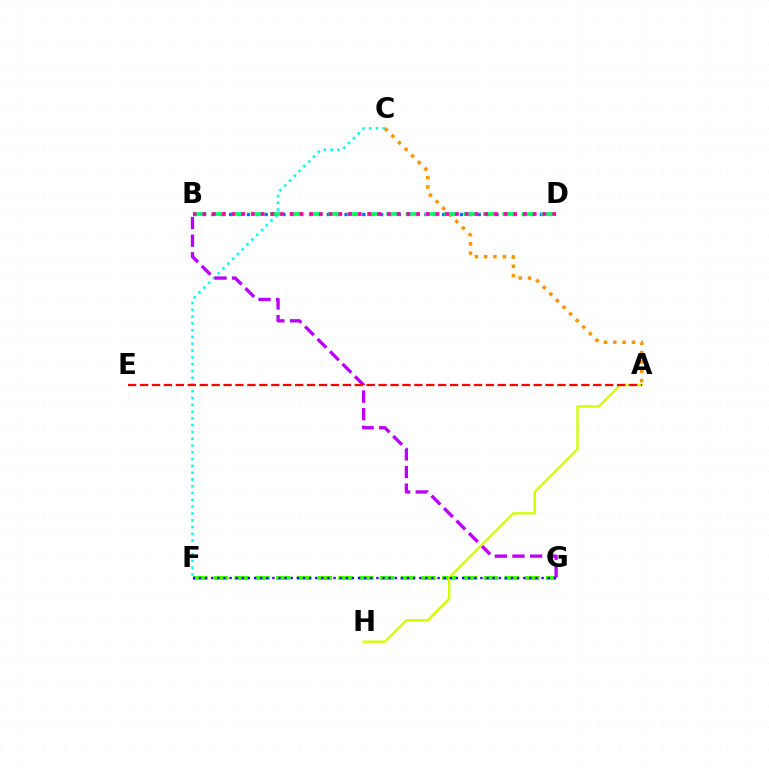{('C', 'F'): [{'color': '#00fff6', 'line_style': 'dotted', 'thickness': 1.84}], ('B', 'D'): [{'color': '#0074ff', 'line_style': 'dotted', 'thickness': 2.41}, {'color': '#00ff5c', 'line_style': 'dashed', 'thickness': 2.63}, {'color': '#ff00ac', 'line_style': 'dotted', 'thickness': 2.64}], ('A', 'C'): [{'color': '#ff9400', 'line_style': 'dotted', 'thickness': 2.53}], ('F', 'G'): [{'color': '#3dff00', 'line_style': 'dashed', 'thickness': 2.82}, {'color': '#2500ff', 'line_style': 'dotted', 'thickness': 1.66}], ('B', 'G'): [{'color': '#b900ff', 'line_style': 'dashed', 'thickness': 2.39}], ('A', 'H'): [{'color': '#d1ff00', 'line_style': 'solid', 'thickness': 1.69}], ('A', 'E'): [{'color': '#ff0000', 'line_style': 'dashed', 'thickness': 1.62}]}